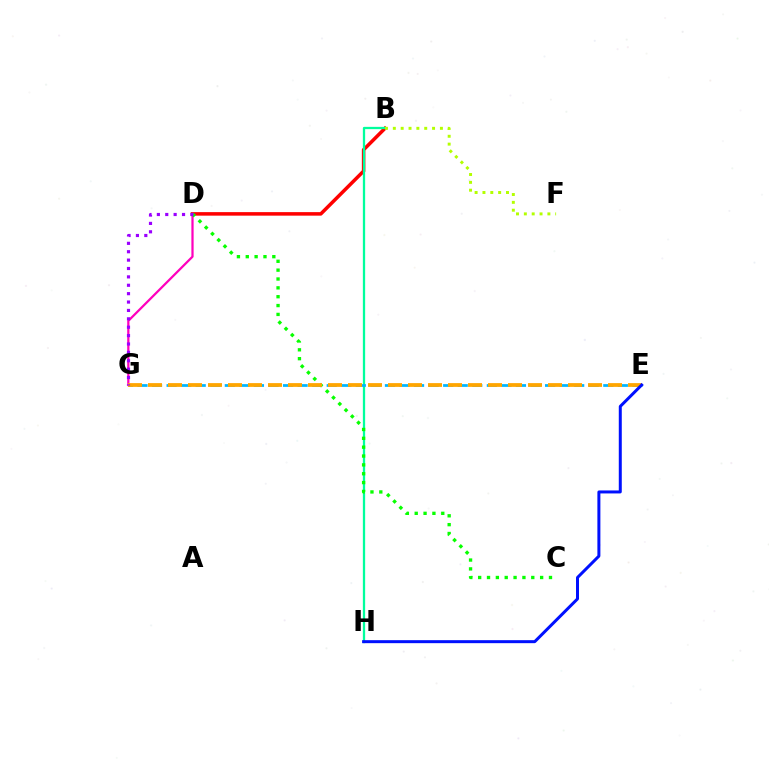{('B', 'D'): [{'color': '#ff0000', 'line_style': 'solid', 'thickness': 2.54}], ('B', 'H'): [{'color': '#00ff9d', 'line_style': 'solid', 'thickness': 1.64}], ('D', 'G'): [{'color': '#ff00bd', 'line_style': 'solid', 'thickness': 1.61}, {'color': '#9b00ff', 'line_style': 'dotted', 'thickness': 2.28}], ('E', 'G'): [{'color': '#00b5ff', 'line_style': 'dashed', 'thickness': 1.98}, {'color': '#ffa500', 'line_style': 'dashed', 'thickness': 2.72}], ('B', 'F'): [{'color': '#b3ff00', 'line_style': 'dotted', 'thickness': 2.13}], ('C', 'D'): [{'color': '#08ff00', 'line_style': 'dotted', 'thickness': 2.41}], ('E', 'H'): [{'color': '#0010ff', 'line_style': 'solid', 'thickness': 2.16}]}